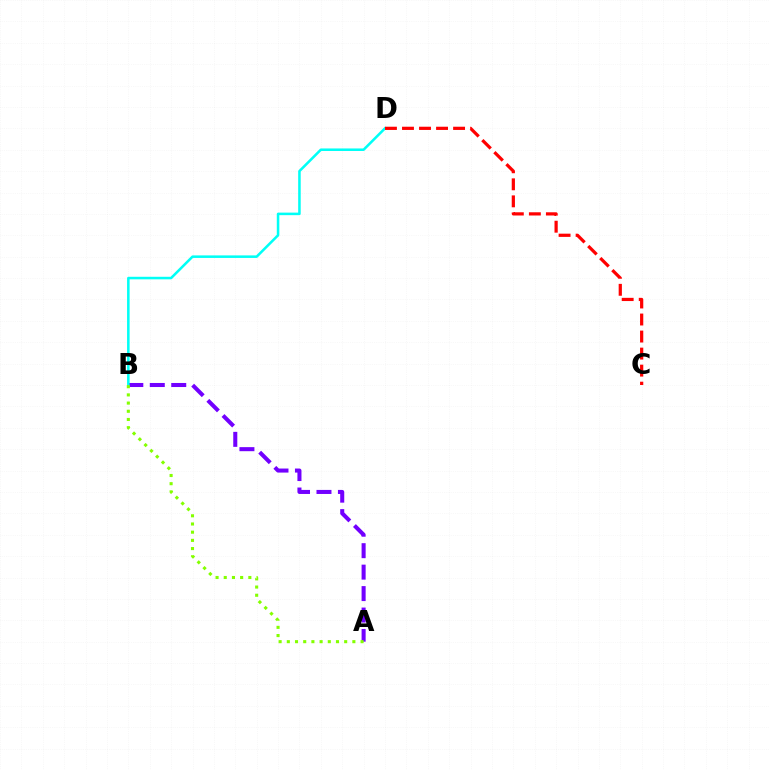{('A', 'B'): [{'color': '#7200ff', 'line_style': 'dashed', 'thickness': 2.92}, {'color': '#84ff00', 'line_style': 'dotted', 'thickness': 2.23}], ('B', 'D'): [{'color': '#00fff6', 'line_style': 'solid', 'thickness': 1.83}], ('C', 'D'): [{'color': '#ff0000', 'line_style': 'dashed', 'thickness': 2.31}]}